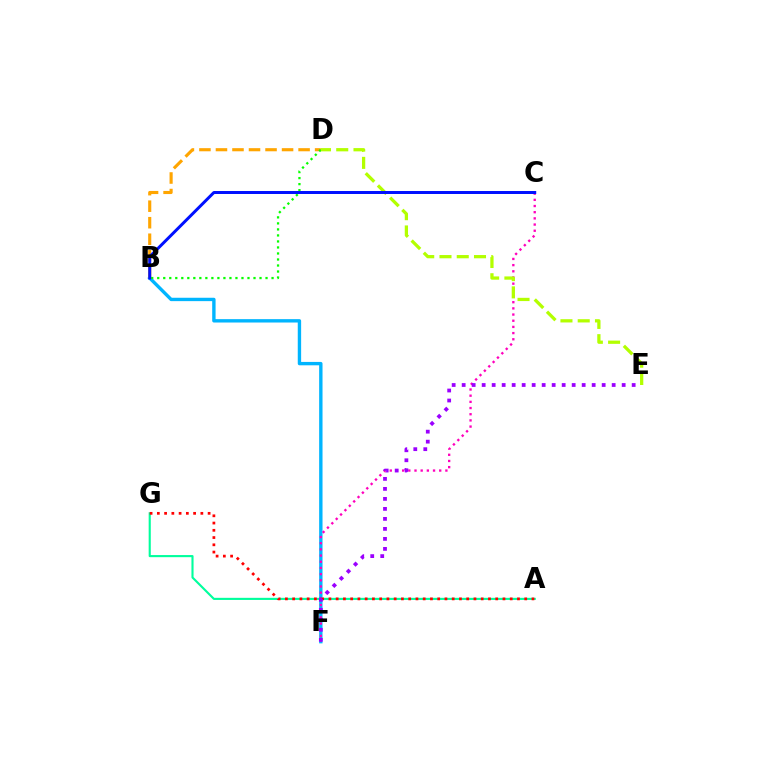{('B', 'F'): [{'color': '#00b5ff', 'line_style': 'solid', 'thickness': 2.43}], ('B', 'D'): [{'color': '#ffa500', 'line_style': 'dashed', 'thickness': 2.24}, {'color': '#08ff00', 'line_style': 'dotted', 'thickness': 1.63}], ('A', 'G'): [{'color': '#00ff9d', 'line_style': 'solid', 'thickness': 1.53}, {'color': '#ff0000', 'line_style': 'dotted', 'thickness': 1.97}], ('C', 'F'): [{'color': '#ff00bd', 'line_style': 'dotted', 'thickness': 1.68}], ('D', 'E'): [{'color': '#b3ff00', 'line_style': 'dashed', 'thickness': 2.34}], ('B', 'C'): [{'color': '#0010ff', 'line_style': 'solid', 'thickness': 2.14}], ('E', 'F'): [{'color': '#9b00ff', 'line_style': 'dotted', 'thickness': 2.72}]}